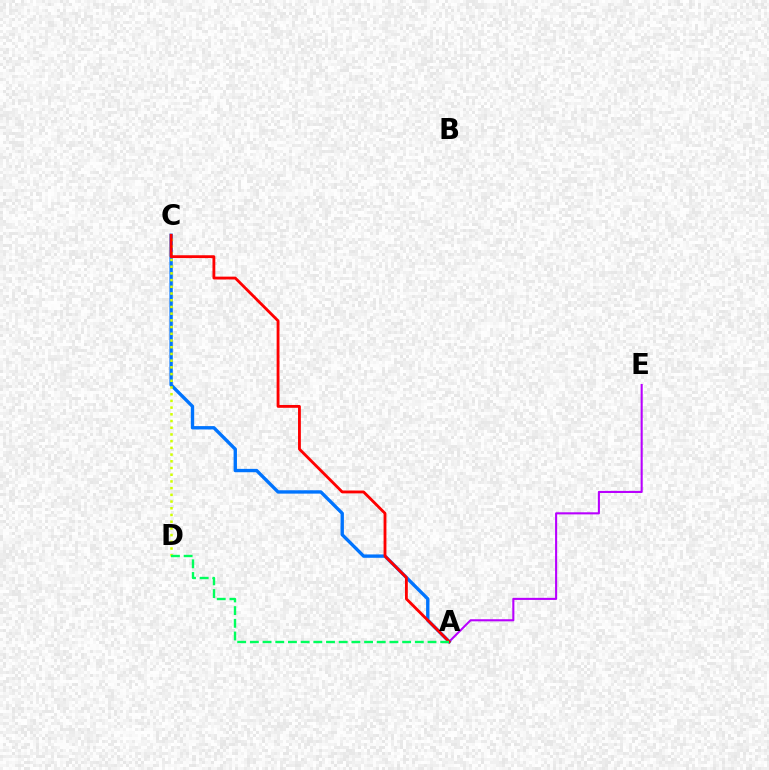{('A', 'E'): [{'color': '#b900ff', 'line_style': 'solid', 'thickness': 1.51}], ('A', 'C'): [{'color': '#0074ff', 'line_style': 'solid', 'thickness': 2.42}, {'color': '#ff0000', 'line_style': 'solid', 'thickness': 2.04}], ('C', 'D'): [{'color': '#d1ff00', 'line_style': 'dotted', 'thickness': 1.82}], ('A', 'D'): [{'color': '#00ff5c', 'line_style': 'dashed', 'thickness': 1.72}]}